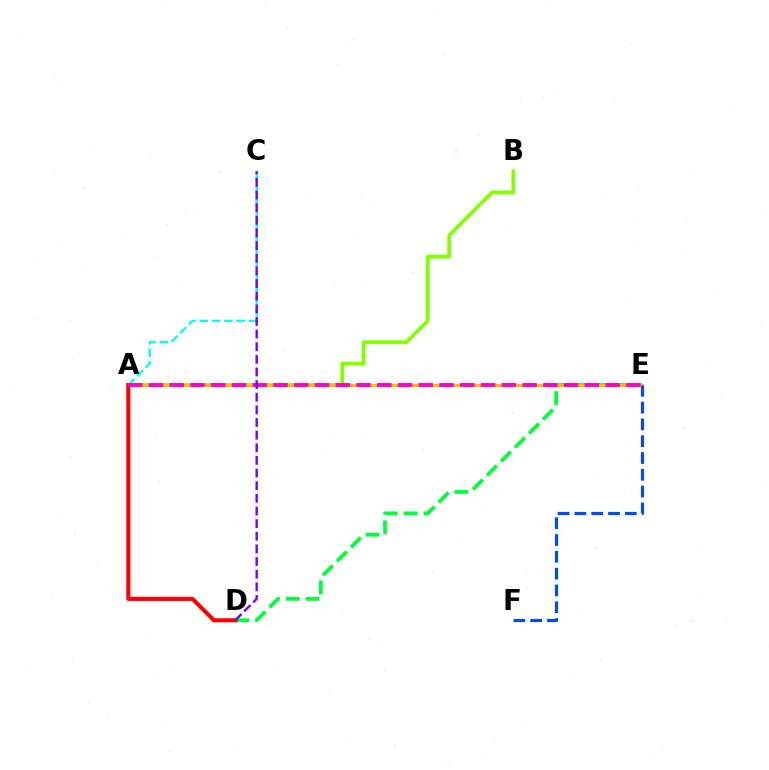{('A', 'B'): [{'color': '#84ff00', 'line_style': 'solid', 'thickness': 2.69}], ('D', 'E'): [{'color': '#00ff39', 'line_style': 'dashed', 'thickness': 2.69}], ('A', 'C'): [{'color': '#00fff6', 'line_style': 'dashed', 'thickness': 1.67}], ('A', 'E'): [{'color': '#ffbd00', 'line_style': 'solid', 'thickness': 2.22}, {'color': '#ff00cf', 'line_style': 'dashed', 'thickness': 2.82}], ('A', 'D'): [{'color': '#ff0000', 'line_style': 'solid', 'thickness': 2.93}], ('C', 'D'): [{'color': '#7200ff', 'line_style': 'dashed', 'thickness': 1.72}], ('E', 'F'): [{'color': '#004bff', 'line_style': 'dashed', 'thickness': 2.28}]}